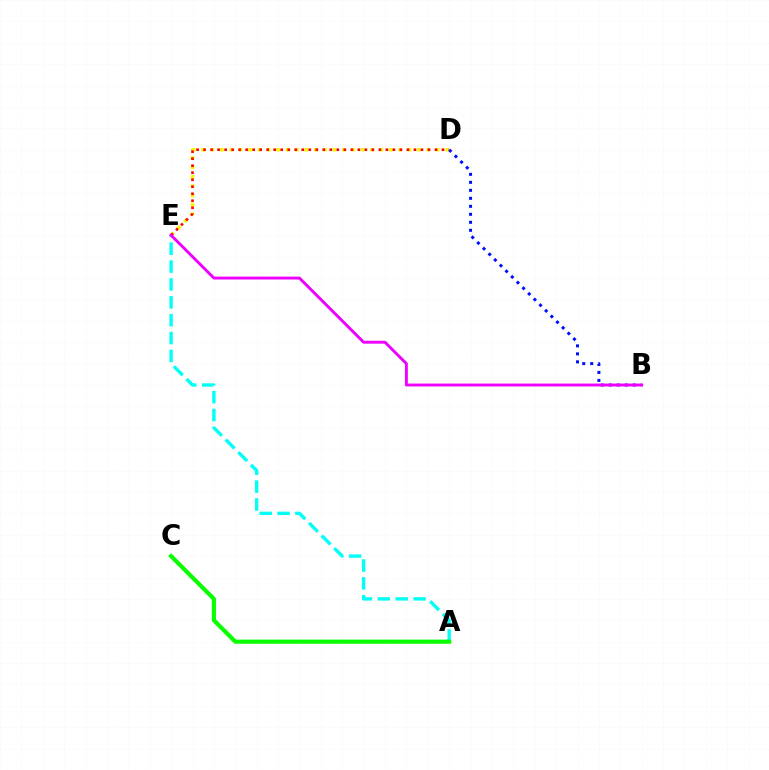{('D', 'E'): [{'color': '#fcf500', 'line_style': 'dotted', 'thickness': 2.55}, {'color': '#ff0000', 'line_style': 'dotted', 'thickness': 1.91}], ('B', 'D'): [{'color': '#0010ff', 'line_style': 'dotted', 'thickness': 2.17}], ('A', 'E'): [{'color': '#00fff6', 'line_style': 'dashed', 'thickness': 2.43}], ('A', 'C'): [{'color': '#08ff00', 'line_style': 'solid', 'thickness': 2.98}], ('B', 'E'): [{'color': '#ee00ff', 'line_style': 'solid', 'thickness': 2.09}]}